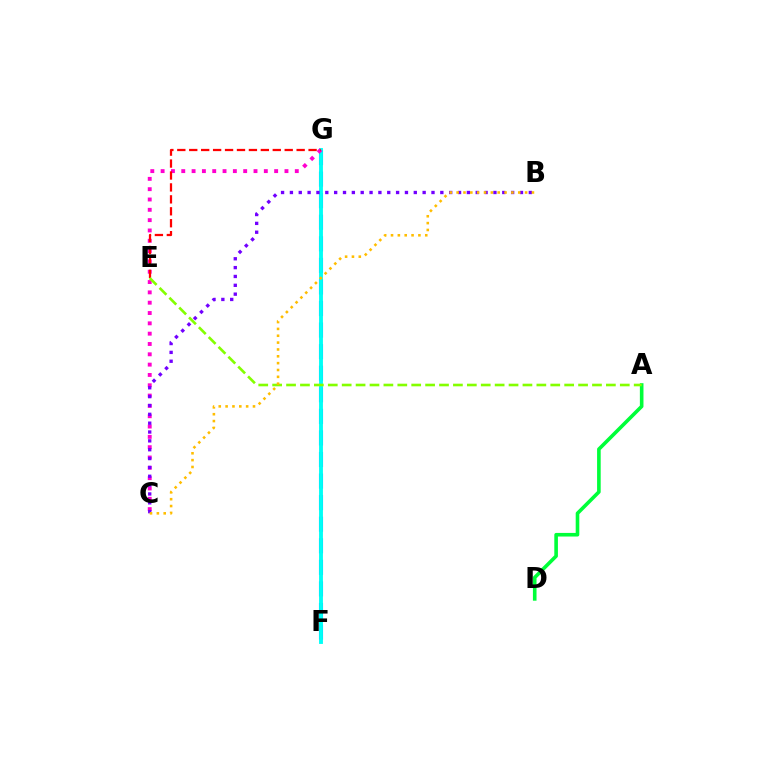{('A', 'D'): [{'color': '#00ff39', 'line_style': 'solid', 'thickness': 2.6}], ('F', 'G'): [{'color': '#004bff', 'line_style': 'dashed', 'thickness': 2.93}, {'color': '#00fff6', 'line_style': 'solid', 'thickness': 2.78}], ('C', 'G'): [{'color': '#ff00cf', 'line_style': 'dotted', 'thickness': 2.8}], ('E', 'G'): [{'color': '#ff0000', 'line_style': 'dashed', 'thickness': 1.62}], ('B', 'C'): [{'color': '#7200ff', 'line_style': 'dotted', 'thickness': 2.4}, {'color': '#ffbd00', 'line_style': 'dotted', 'thickness': 1.86}], ('A', 'E'): [{'color': '#84ff00', 'line_style': 'dashed', 'thickness': 1.89}]}